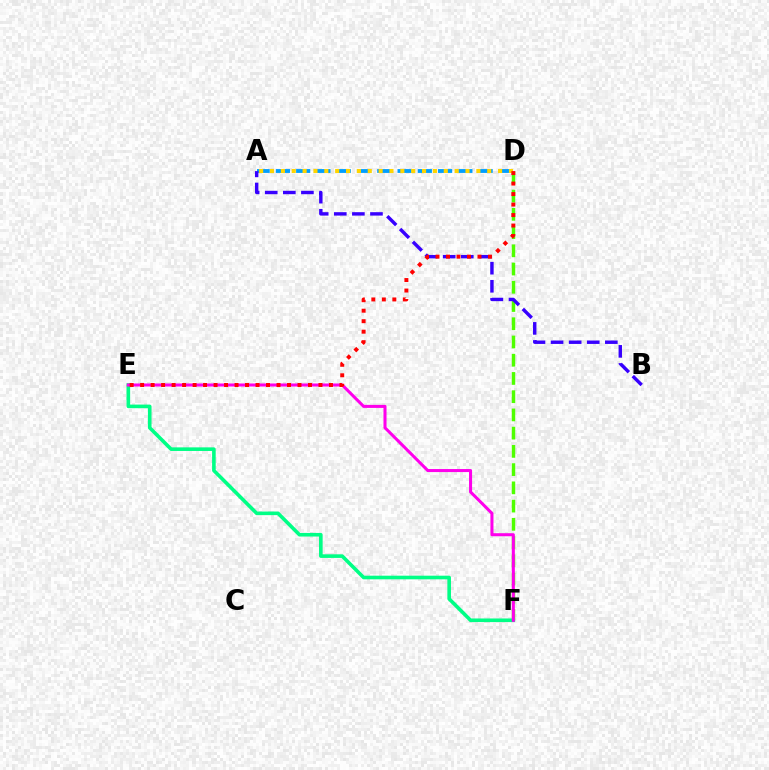{('D', 'F'): [{'color': '#4fff00', 'line_style': 'dashed', 'thickness': 2.48}], ('A', 'D'): [{'color': '#009eff', 'line_style': 'dashed', 'thickness': 2.75}, {'color': '#ffd500', 'line_style': 'dotted', 'thickness': 2.95}], ('E', 'F'): [{'color': '#00ff86', 'line_style': 'solid', 'thickness': 2.6}, {'color': '#ff00ed', 'line_style': 'solid', 'thickness': 2.19}], ('A', 'B'): [{'color': '#3700ff', 'line_style': 'dashed', 'thickness': 2.46}], ('D', 'E'): [{'color': '#ff0000', 'line_style': 'dotted', 'thickness': 2.85}]}